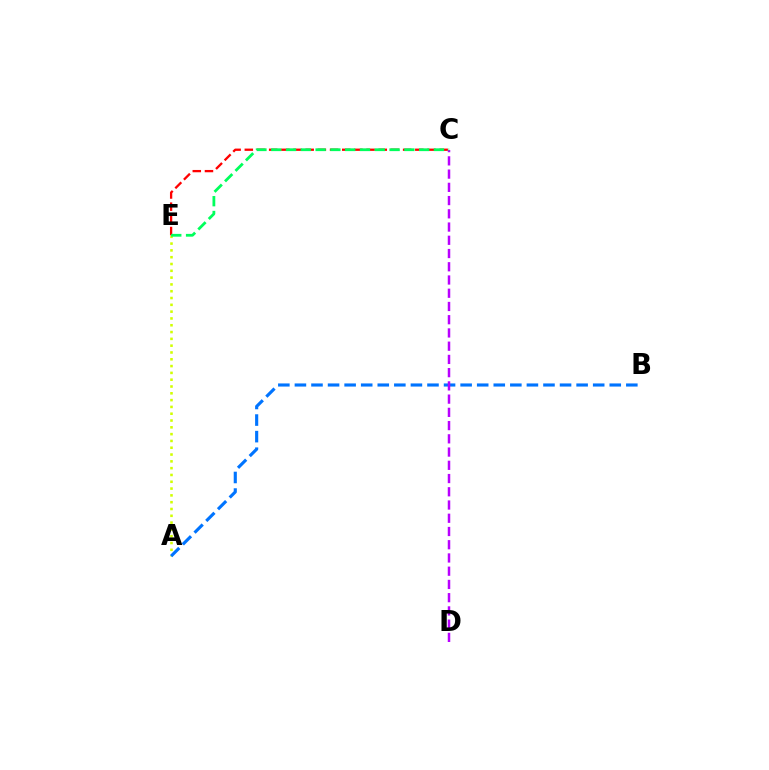{('A', 'E'): [{'color': '#d1ff00', 'line_style': 'dotted', 'thickness': 1.85}], ('A', 'B'): [{'color': '#0074ff', 'line_style': 'dashed', 'thickness': 2.25}], ('C', 'E'): [{'color': '#ff0000', 'line_style': 'dashed', 'thickness': 1.65}, {'color': '#00ff5c', 'line_style': 'dashed', 'thickness': 2.01}], ('C', 'D'): [{'color': '#b900ff', 'line_style': 'dashed', 'thickness': 1.8}]}